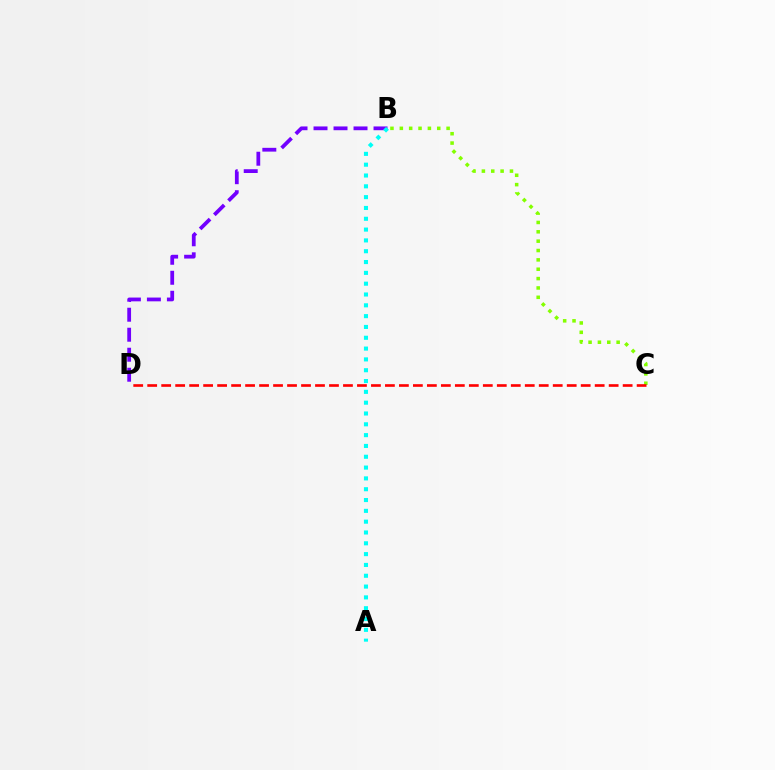{('B', 'D'): [{'color': '#7200ff', 'line_style': 'dashed', 'thickness': 2.72}], ('B', 'C'): [{'color': '#84ff00', 'line_style': 'dotted', 'thickness': 2.54}], ('C', 'D'): [{'color': '#ff0000', 'line_style': 'dashed', 'thickness': 1.9}], ('A', 'B'): [{'color': '#00fff6', 'line_style': 'dotted', 'thickness': 2.94}]}